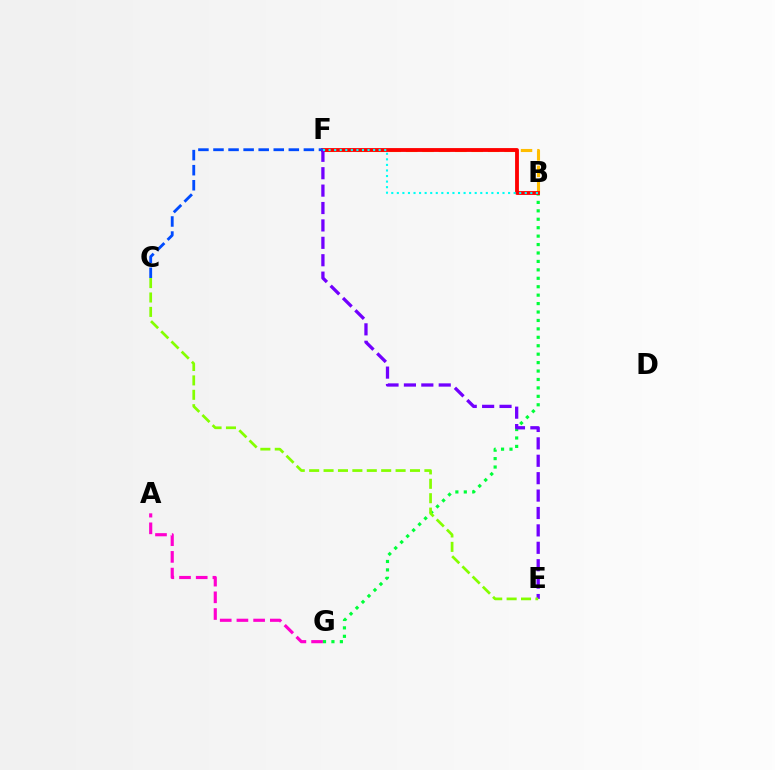{('A', 'G'): [{'color': '#ff00cf', 'line_style': 'dashed', 'thickness': 2.27}], ('B', 'G'): [{'color': '#00ff39', 'line_style': 'dotted', 'thickness': 2.29}], ('B', 'F'): [{'color': '#ffbd00', 'line_style': 'dashed', 'thickness': 2.23}, {'color': '#ff0000', 'line_style': 'solid', 'thickness': 2.76}, {'color': '#00fff6', 'line_style': 'dotted', 'thickness': 1.51}], ('C', 'F'): [{'color': '#004bff', 'line_style': 'dashed', 'thickness': 2.05}], ('E', 'F'): [{'color': '#7200ff', 'line_style': 'dashed', 'thickness': 2.36}], ('C', 'E'): [{'color': '#84ff00', 'line_style': 'dashed', 'thickness': 1.96}]}